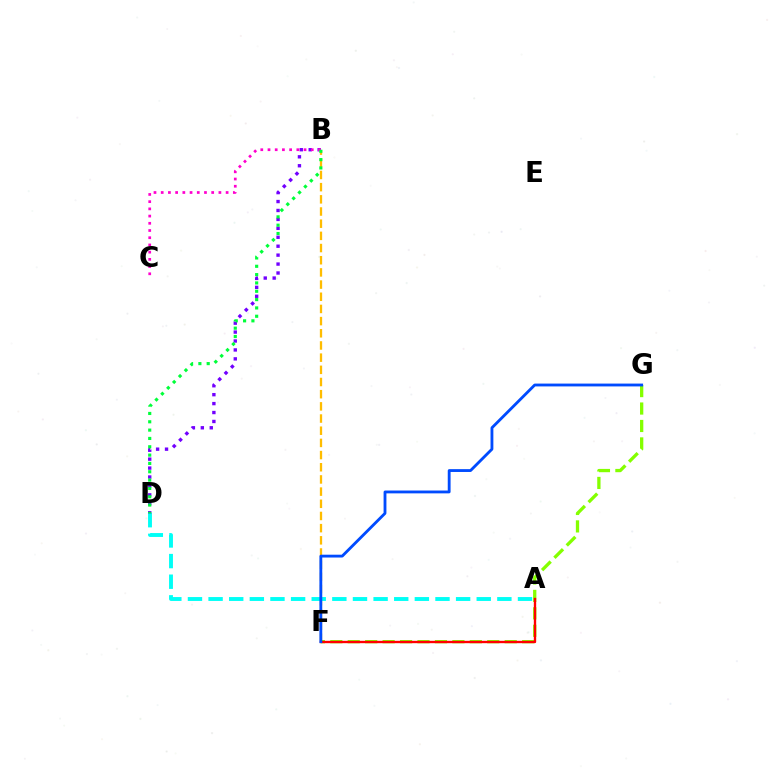{('B', 'F'): [{'color': '#ffbd00', 'line_style': 'dashed', 'thickness': 1.65}], ('F', 'G'): [{'color': '#84ff00', 'line_style': 'dashed', 'thickness': 2.37}, {'color': '#004bff', 'line_style': 'solid', 'thickness': 2.04}], ('A', 'D'): [{'color': '#00fff6', 'line_style': 'dashed', 'thickness': 2.8}], ('A', 'F'): [{'color': '#ff0000', 'line_style': 'solid', 'thickness': 1.7}], ('B', 'D'): [{'color': '#7200ff', 'line_style': 'dotted', 'thickness': 2.43}, {'color': '#00ff39', 'line_style': 'dotted', 'thickness': 2.26}], ('B', 'C'): [{'color': '#ff00cf', 'line_style': 'dotted', 'thickness': 1.96}]}